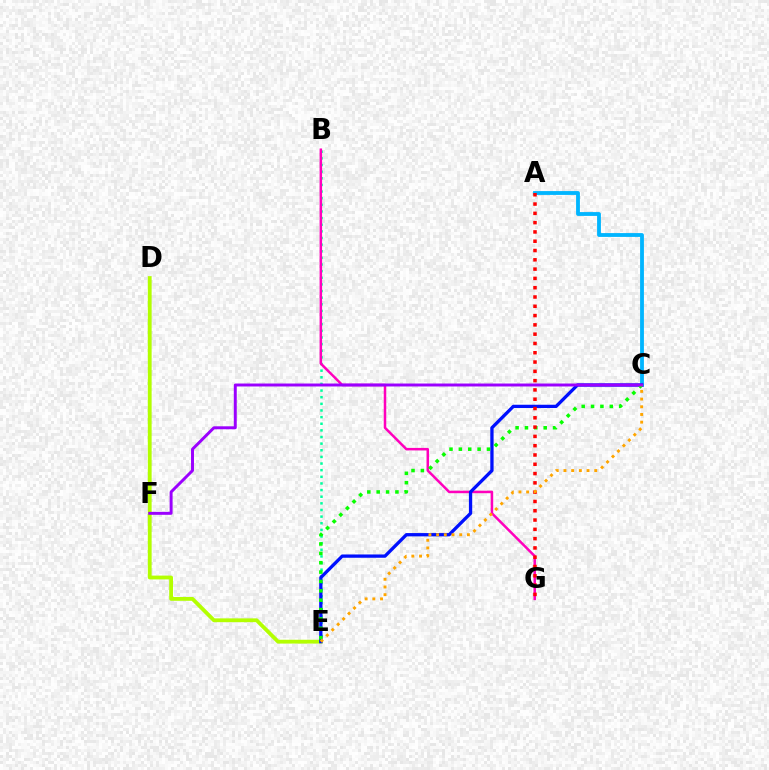{('D', 'E'): [{'color': '#b3ff00', 'line_style': 'solid', 'thickness': 2.74}], ('B', 'E'): [{'color': '#00ff9d', 'line_style': 'dotted', 'thickness': 1.8}], ('B', 'G'): [{'color': '#ff00bd', 'line_style': 'solid', 'thickness': 1.81}], ('A', 'C'): [{'color': '#00b5ff', 'line_style': 'solid', 'thickness': 2.75}], ('C', 'E'): [{'color': '#0010ff', 'line_style': 'solid', 'thickness': 2.37}, {'color': '#08ff00', 'line_style': 'dotted', 'thickness': 2.55}, {'color': '#ffa500', 'line_style': 'dotted', 'thickness': 2.09}], ('C', 'F'): [{'color': '#9b00ff', 'line_style': 'solid', 'thickness': 2.13}], ('A', 'G'): [{'color': '#ff0000', 'line_style': 'dotted', 'thickness': 2.53}]}